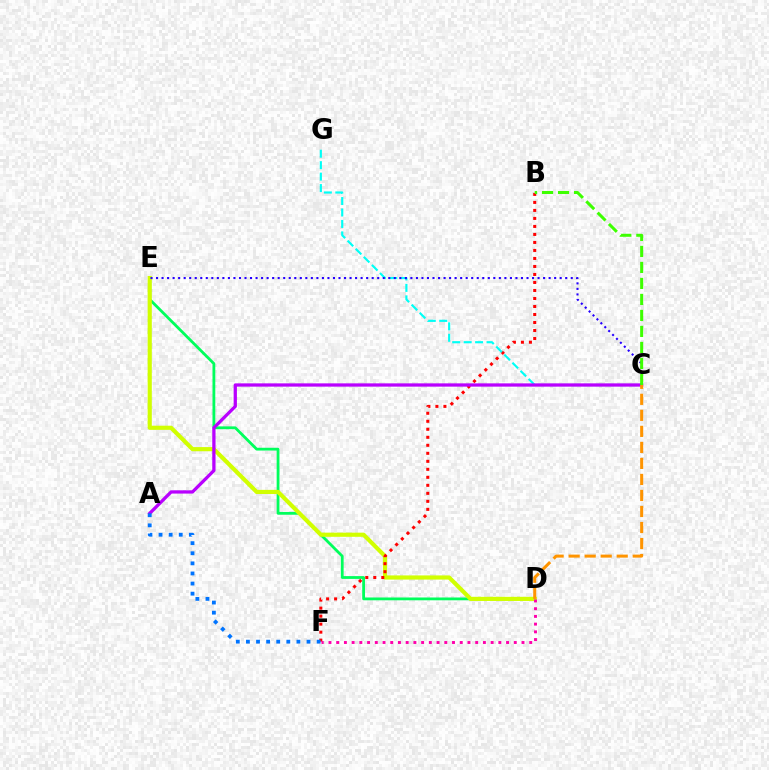{('D', 'E'): [{'color': '#00ff5c', 'line_style': 'solid', 'thickness': 2.02}, {'color': '#d1ff00', 'line_style': 'solid', 'thickness': 2.99}], ('B', 'F'): [{'color': '#ff0000', 'line_style': 'dotted', 'thickness': 2.18}], ('C', 'G'): [{'color': '#00fff6', 'line_style': 'dashed', 'thickness': 1.56}], ('A', 'C'): [{'color': '#b900ff', 'line_style': 'solid', 'thickness': 2.35}], ('D', 'F'): [{'color': '#ff00ac', 'line_style': 'dotted', 'thickness': 2.1}], ('C', 'E'): [{'color': '#2500ff', 'line_style': 'dotted', 'thickness': 1.5}], ('A', 'F'): [{'color': '#0074ff', 'line_style': 'dotted', 'thickness': 2.74}], ('C', 'D'): [{'color': '#ff9400', 'line_style': 'dashed', 'thickness': 2.18}], ('B', 'C'): [{'color': '#3dff00', 'line_style': 'dashed', 'thickness': 2.17}]}